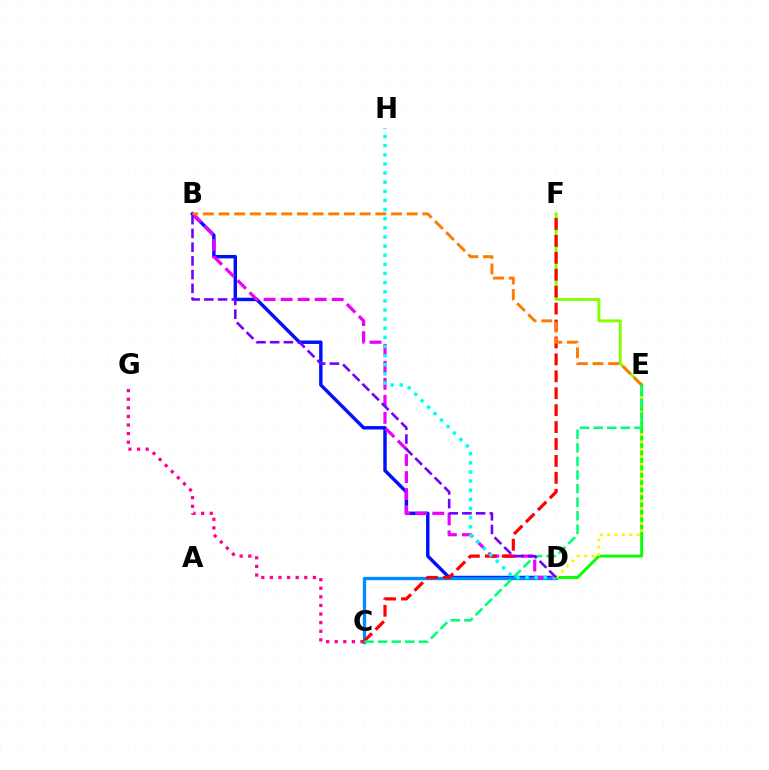{('E', 'F'): [{'color': '#84ff00', 'line_style': 'solid', 'thickness': 2.08}], ('B', 'D'): [{'color': '#0010ff', 'line_style': 'solid', 'thickness': 2.47}, {'color': '#ee00ff', 'line_style': 'dashed', 'thickness': 2.31}, {'color': '#7200ff', 'line_style': 'dashed', 'thickness': 1.86}], ('C', 'D'): [{'color': '#008cff', 'line_style': 'solid', 'thickness': 2.41}], ('C', 'G'): [{'color': '#ff0094', 'line_style': 'dotted', 'thickness': 2.34}], ('C', 'F'): [{'color': '#ff0000', 'line_style': 'dashed', 'thickness': 2.3}], ('D', 'E'): [{'color': '#08ff00', 'line_style': 'solid', 'thickness': 2.12}, {'color': '#fcf500', 'line_style': 'dotted', 'thickness': 2.01}], ('D', 'H'): [{'color': '#00fff6', 'line_style': 'dotted', 'thickness': 2.48}], ('B', 'E'): [{'color': '#ff7c00', 'line_style': 'dashed', 'thickness': 2.13}], ('C', 'E'): [{'color': '#00ff74', 'line_style': 'dashed', 'thickness': 1.85}]}